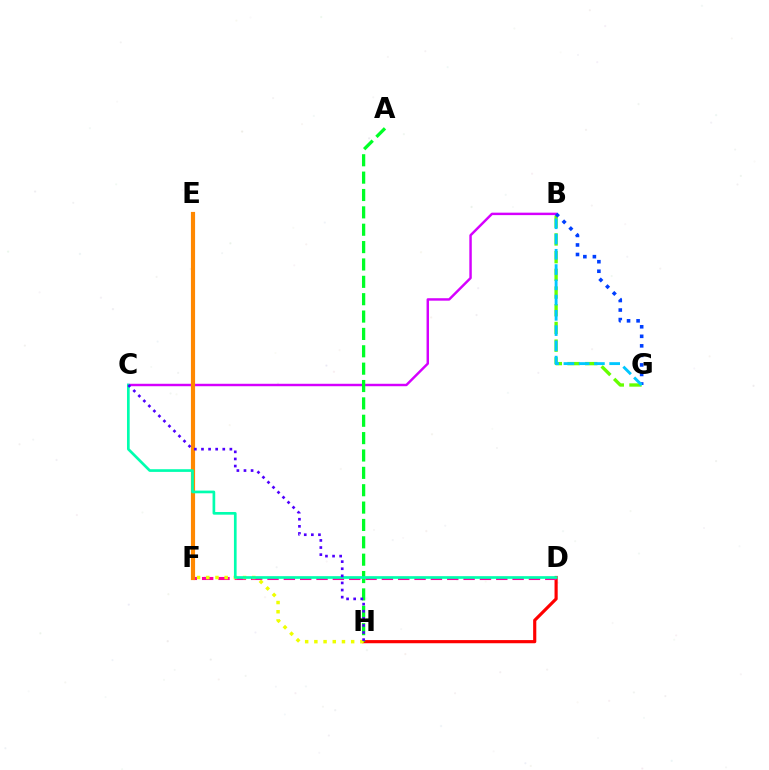{('D', 'H'): [{'color': '#ff0000', 'line_style': 'solid', 'thickness': 2.28}], ('B', 'C'): [{'color': '#d600ff', 'line_style': 'solid', 'thickness': 1.76}], ('D', 'F'): [{'color': '#ff00a0', 'line_style': 'dashed', 'thickness': 2.22}], ('A', 'H'): [{'color': '#00ff27', 'line_style': 'dashed', 'thickness': 2.36}], ('B', 'G'): [{'color': '#66ff00', 'line_style': 'dashed', 'thickness': 2.4}, {'color': '#003fff', 'line_style': 'dotted', 'thickness': 2.59}, {'color': '#00c7ff', 'line_style': 'dashed', 'thickness': 2.07}], ('E', 'F'): [{'color': '#ff8800', 'line_style': 'solid', 'thickness': 3.0}], ('F', 'H'): [{'color': '#eeff00', 'line_style': 'dotted', 'thickness': 2.5}], ('C', 'D'): [{'color': '#00ffaf', 'line_style': 'solid', 'thickness': 1.93}], ('C', 'H'): [{'color': '#4f00ff', 'line_style': 'dotted', 'thickness': 1.93}]}